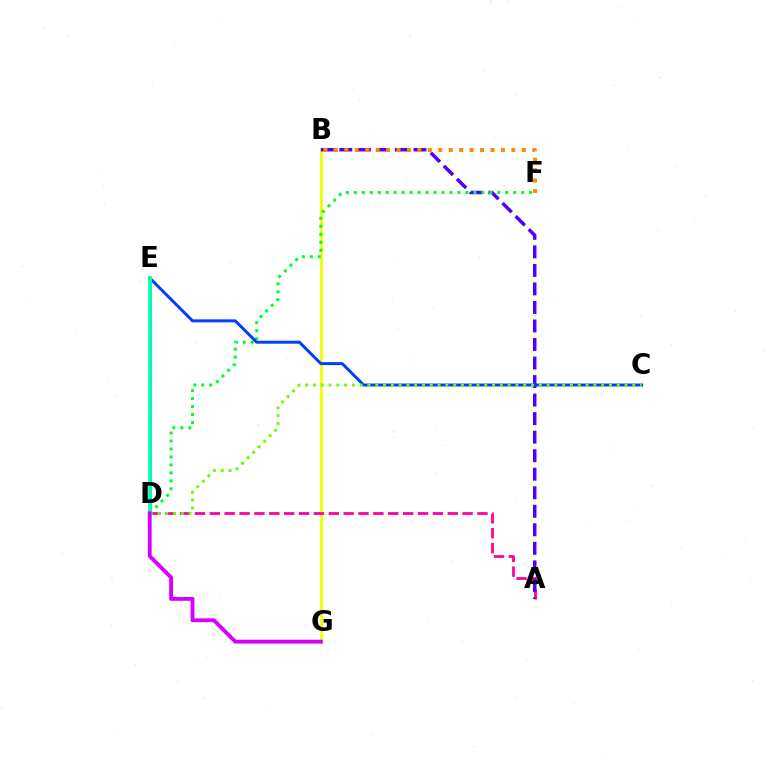{('D', 'E'): [{'color': '#ff0000', 'line_style': 'dashed', 'thickness': 1.84}, {'color': '#00c7ff', 'line_style': 'solid', 'thickness': 2.03}, {'color': '#00ffaf', 'line_style': 'solid', 'thickness': 2.58}], ('B', 'G'): [{'color': '#eeff00', 'line_style': 'solid', 'thickness': 2.03}], ('A', 'D'): [{'color': '#ff00a0', 'line_style': 'dashed', 'thickness': 2.02}], ('A', 'B'): [{'color': '#4f00ff', 'line_style': 'dashed', 'thickness': 2.52}], ('D', 'F'): [{'color': '#00ff27', 'line_style': 'dotted', 'thickness': 2.17}], ('C', 'E'): [{'color': '#003fff', 'line_style': 'solid', 'thickness': 2.14}], ('B', 'F'): [{'color': '#ff8800', 'line_style': 'dotted', 'thickness': 2.84}], ('C', 'D'): [{'color': '#66ff00', 'line_style': 'dotted', 'thickness': 2.12}], ('D', 'G'): [{'color': '#d600ff', 'line_style': 'solid', 'thickness': 2.78}]}